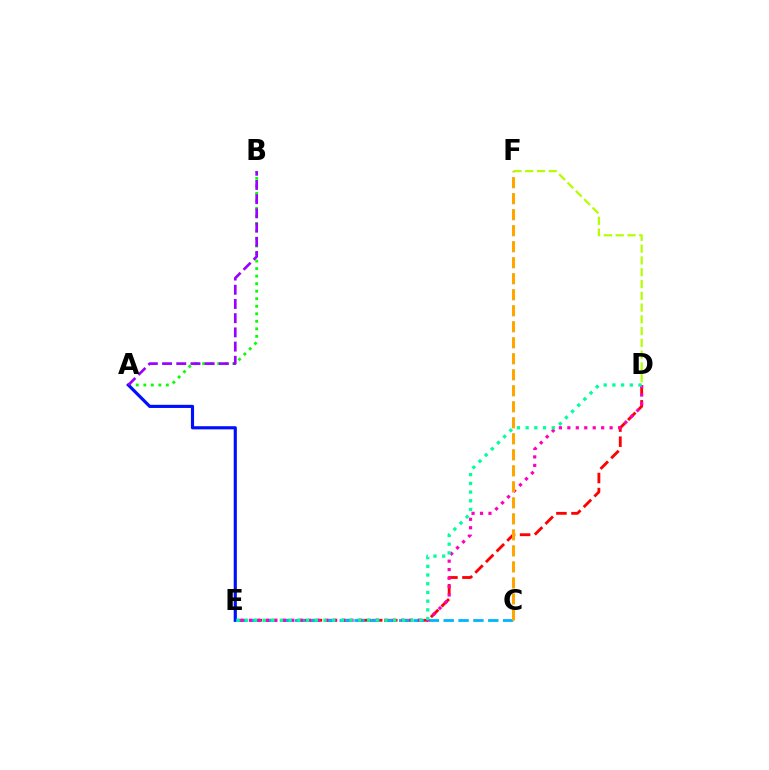{('D', 'E'): [{'color': '#ff0000', 'line_style': 'dashed', 'thickness': 2.05}, {'color': '#ff00bd', 'line_style': 'dotted', 'thickness': 2.3}, {'color': '#00ff9d', 'line_style': 'dotted', 'thickness': 2.37}], ('C', 'E'): [{'color': '#00b5ff', 'line_style': 'dashed', 'thickness': 2.02}], ('D', 'F'): [{'color': '#b3ff00', 'line_style': 'dashed', 'thickness': 1.6}], ('C', 'F'): [{'color': '#ffa500', 'line_style': 'dashed', 'thickness': 2.17}], ('A', 'B'): [{'color': '#08ff00', 'line_style': 'dotted', 'thickness': 2.04}, {'color': '#9b00ff', 'line_style': 'dashed', 'thickness': 1.93}], ('A', 'E'): [{'color': '#0010ff', 'line_style': 'solid', 'thickness': 2.27}]}